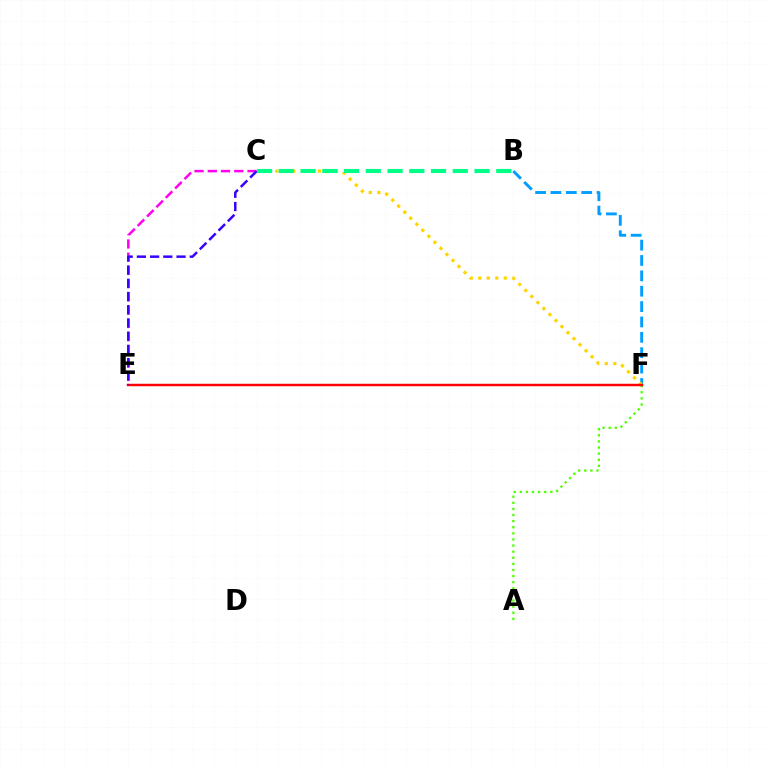{('B', 'F'): [{'color': '#009eff', 'line_style': 'dashed', 'thickness': 2.09}], ('C', 'E'): [{'color': '#ff00ed', 'line_style': 'dashed', 'thickness': 1.8}, {'color': '#3700ff', 'line_style': 'dashed', 'thickness': 1.8}], ('C', 'F'): [{'color': '#ffd500', 'line_style': 'dotted', 'thickness': 2.32}], ('A', 'F'): [{'color': '#4fff00', 'line_style': 'dotted', 'thickness': 1.66}], ('E', 'F'): [{'color': '#ff0000', 'line_style': 'solid', 'thickness': 1.77}], ('B', 'C'): [{'color': '#00ff86', 'line_style': 'dashed', 'thickness': 2.95}]}